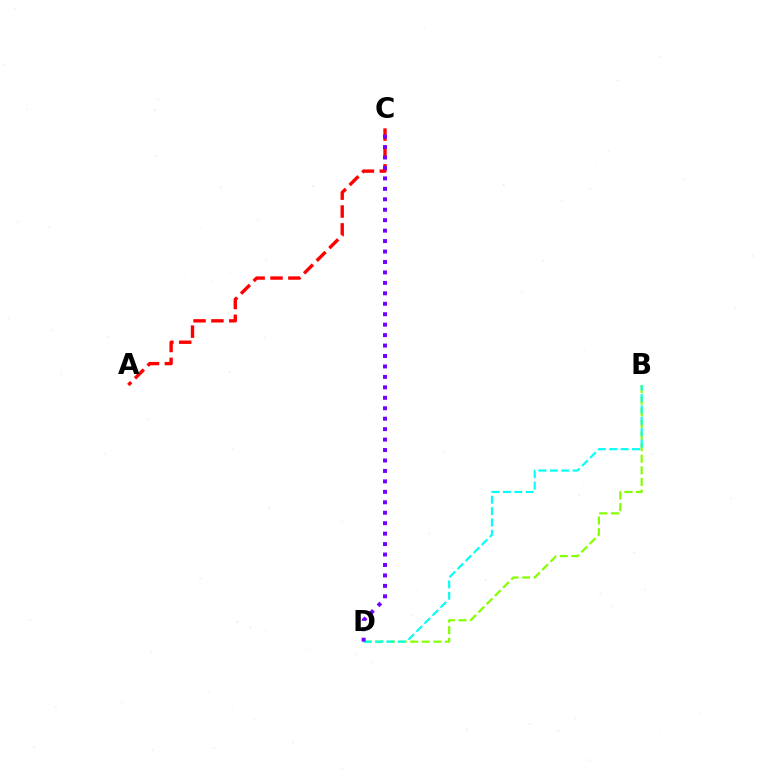{('A', 'C'): [{'color': '#ff0000', 'line_style': 'dashed', 'thickness': 2.43}], ('B', 'D'): [{'color': '#84ff00', 'line_style': 'dashed', 'thickness': 1.58}, {'color': '#00fff6', 'line_style': 'dashed', 'thickness': 1.55}], ('C', 'D'): [{'color': '#7200ff', 'line_style': 'dotted', 'thickness': 2.84}]}